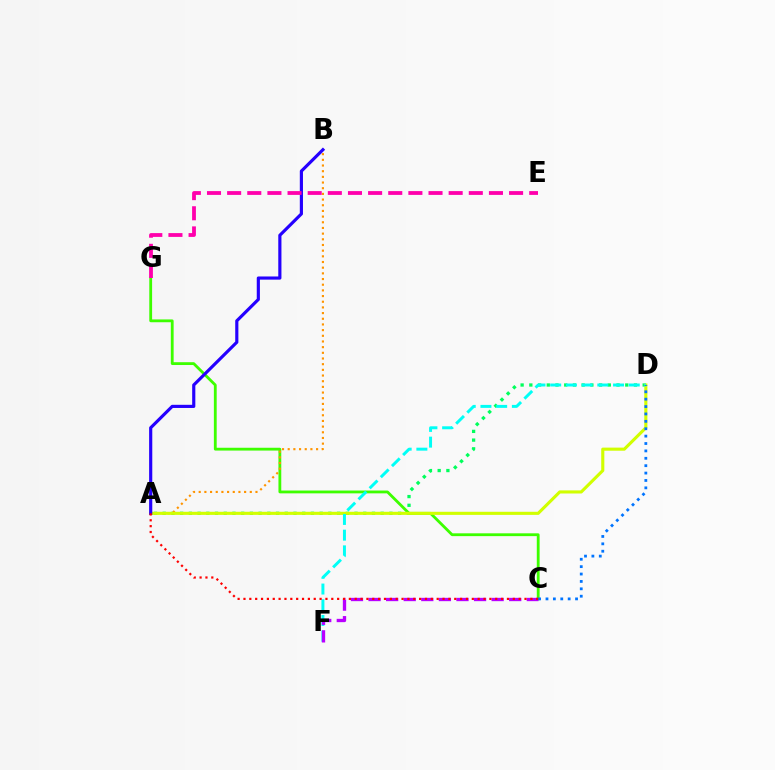{('A', 'D'): [{'color': '#00ff5c', 'line_style': 'dotted', 'thickness': 2.37}, {'color': '#d1ff00', 'line_style': 'solid', 'thickness': 2.24}], ('C', 'G'): [{'color': '#3dff00', 'line_style': 'solid', 'thickness': 2.03}], ('A', 'B'): [{'color': '#ff9400', 'line_style': 'dotted', 'thickness': 1.54}, {'color': '#2500ff', 'line_style': 'solid', 'thickness': 2.27}], ('D', 'F'): [{'color': '#00fff6', 'line_style': 'dashed', 'thickness': 2.13}], ('E', 'G'): [{'color': '#ff00ac', 'line_style': 'dashed', 'thickness': 2.74}], ('C', 'F'): [{'color': '#b900ff', 'line_style': 'dashed', 'thickness': 2.39}], ('C', 'D'): [{'color': '#0074ff', 'line_style': 'dotted', 'thickness': 2.01}], ('A', 'C'): [{'color': '#ff0000', 'line_style': 'dotted', 'thickness': 1.59}]}